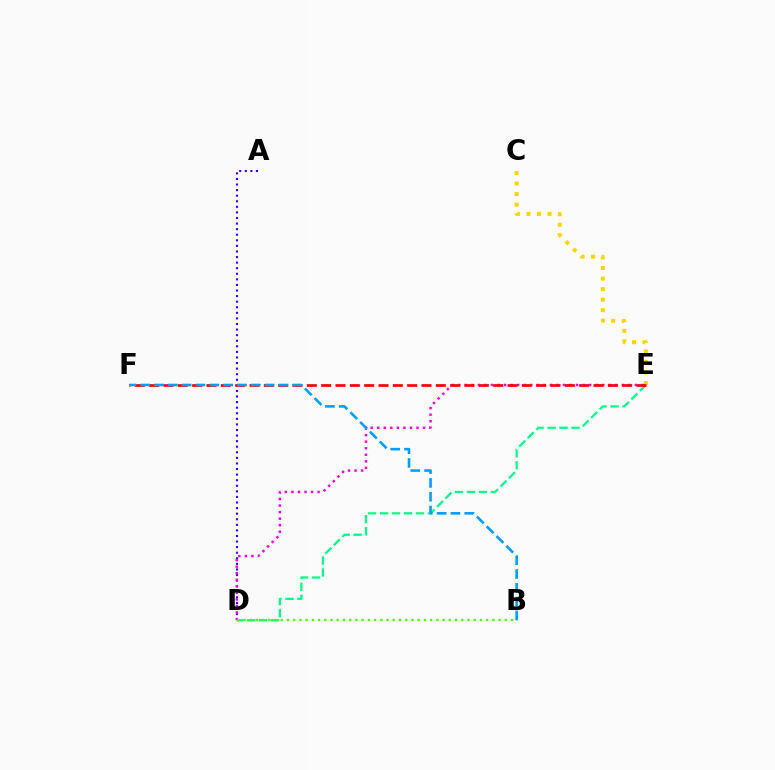{('A', 'D'): [{'color': '#3700ff', 'line_style': 'dotted', 'thickness': 1.52}], ('D', 'E'): [{'color': '#00ff86', 'line_style': 'dashed', 'thickness': 1.63}, {'color': '#ff00ed', 'line_style': 'dotted', 'thickness': 1.78}], ('C', 'E'): [{'color': '#ffd500', 'line_style': 'dotted', 'thickness': 2.86}], ('E', 'F'): [{'color': '#ff0000', 'line_style': 'dashed', 'thickness': 1.95}], ('B', 'F'): [{'color': '#009eff', 'line_style': 'dashed', 'thickness': 1.88}], ('B', 'D'): [{'color': '#4fff00', 'line_style': 'dotted', 'thickness': 1.69}]}